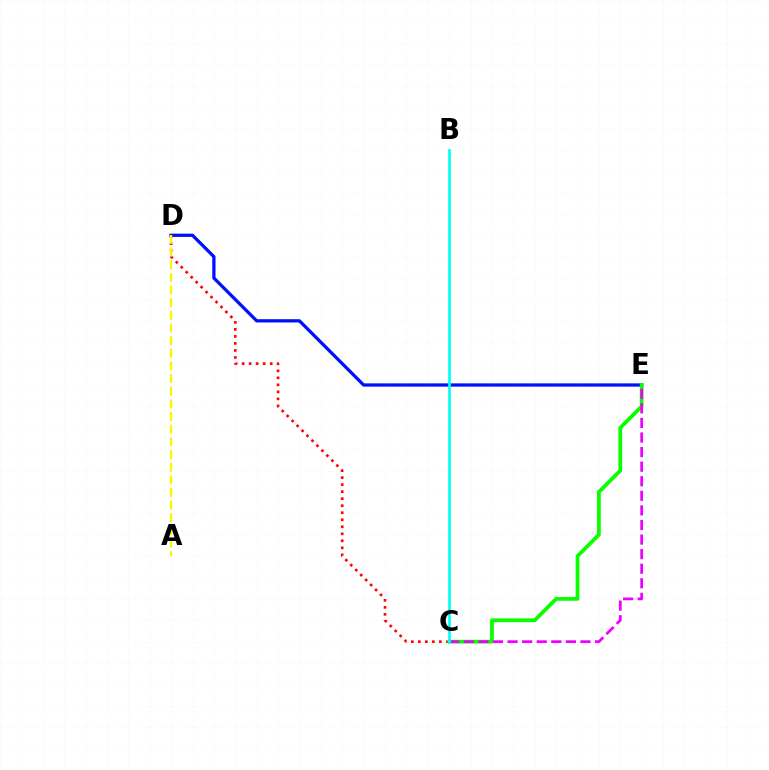{('D', 'E'): [{'color': '#0010ff', 'line_style': 'solid', 'thickness': 2.35}], ('C', 'D'): [{'color': '#ff0000', 'line_style': 'dotted', 'thickness': 1.91}], ('C', 'E'): [{'color': '#08ff00', 'line_style': 'solid', 'thickness': 2.7}, {'color': '#ee00ff', 'line_style': 'dashed', 'thickness': 1.98}], ('A', 'D'): [{'color': '#fcf500', 'line_style': 'dashed', 'thickness': 1.72}], ('B', 'C'): [{'color': '#00fff6', 'line_style': 'solid', 'thickness': 1.93}]}